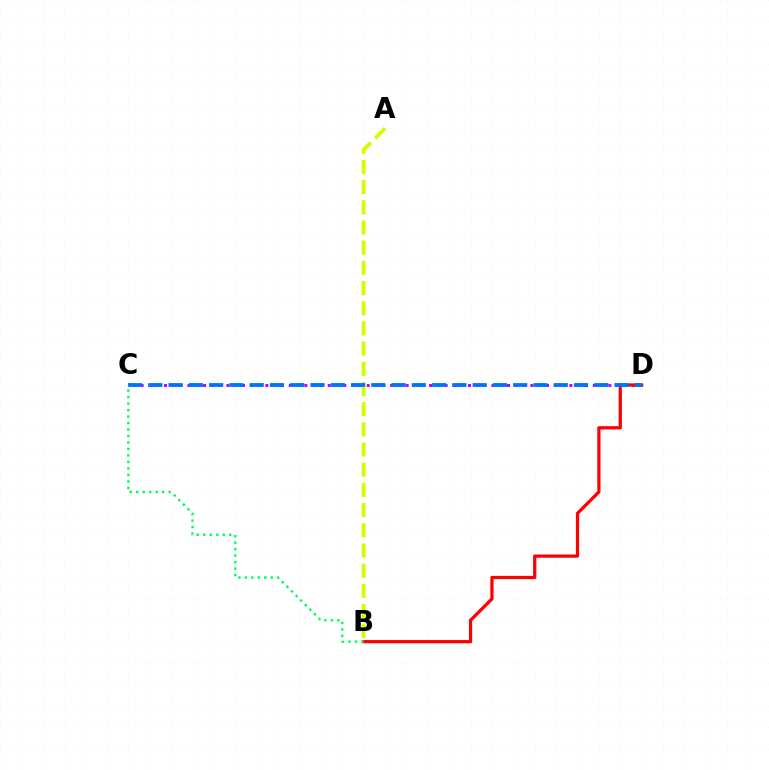{('C', 'D'): [{'color': '#b900ff', 'line_style': 'dotted', 'thickness': 2.12}, {'color': '#0074ff', 'line_style': 'dashed', 'thickness': 2.75}], ('A', 'B'): [{'color': '#d1ff00', 'line_style': 'dashed', 'thickness': 2.74}], ('B', 'D'): [{'color': '#ff0000', 'line_style': 'solid', 'thickness': 2.32}], ('B', 'C'): [{'color': '#00ff5c', 'line_style': 'dotted', 'thickness': 1.76}]}